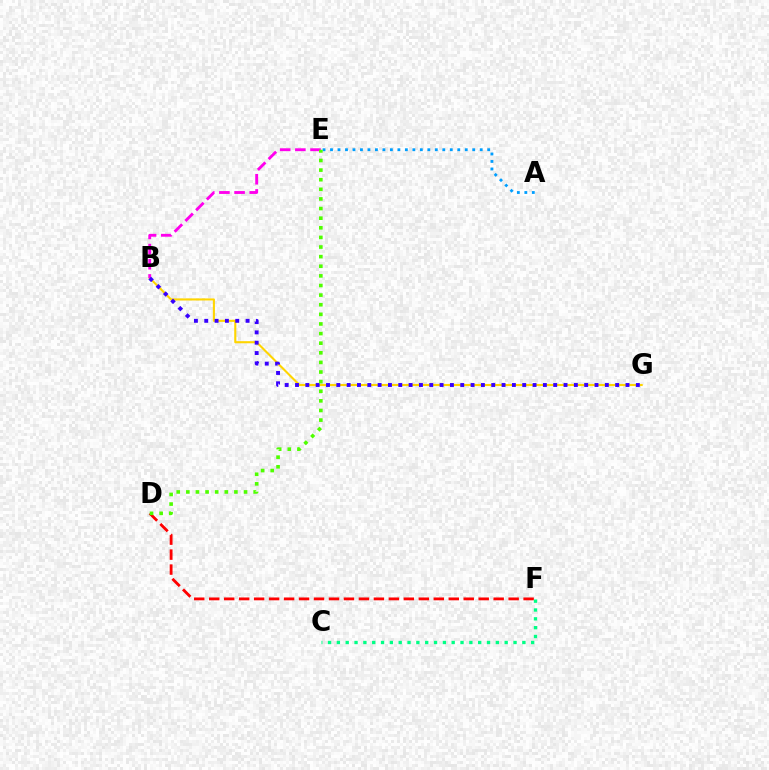{('A', 'E'): [{'color': '#009eff', 'line_style': 'dotted', 'thickness': 2.03}], ('B', 'G'): [{'color': '#ffd500', 'line_style': 'solid', 'thickness': 1.51}, {'color': '#3700ff', 'line_style': 'dotted', 'thickness': 2.81}], ('B', 'E'): [{'color': '#ff00ed', 'line_style': 'dashed', 'thickness': 2.06}], ('D', 'F'): [{'color': '#ff0000', 'line_style': 'dashed', 'thickness': 2.03}], ('C', 'F'): [{'color': '#00ff86', 'line_style': 'dotted', 'thickness': 2.4}], ('D', 'E'): [{'color': '#4fff00', 'line_style': 'dotted', 'thickness': 2.61}]}